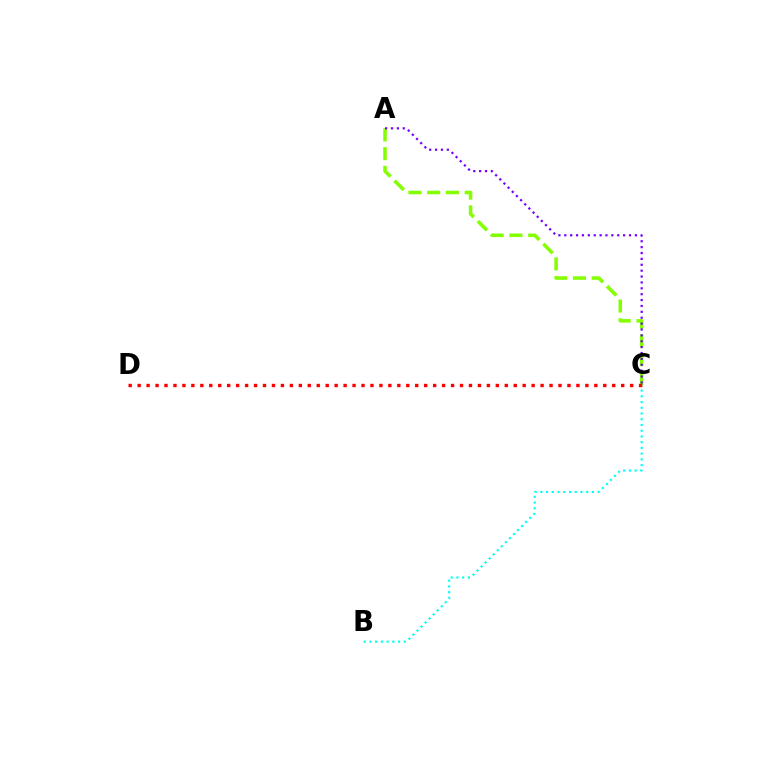{('A', 'C'): [{'color': '#84ff00', 'line_style': 'dashed', 'thickness': 2.55}, {'color': '#7200ff', 'line_style': 'dotted', 'thickness': 1.6}], ('B', 'C'): [{'color': '#00fff6', 'line_style': 'dotted', 'thickness': 1.56}], ('C', 'D'): [{'color': '#ff0000', 'line_style': 'dotted', 'thickness': 2.43}]}